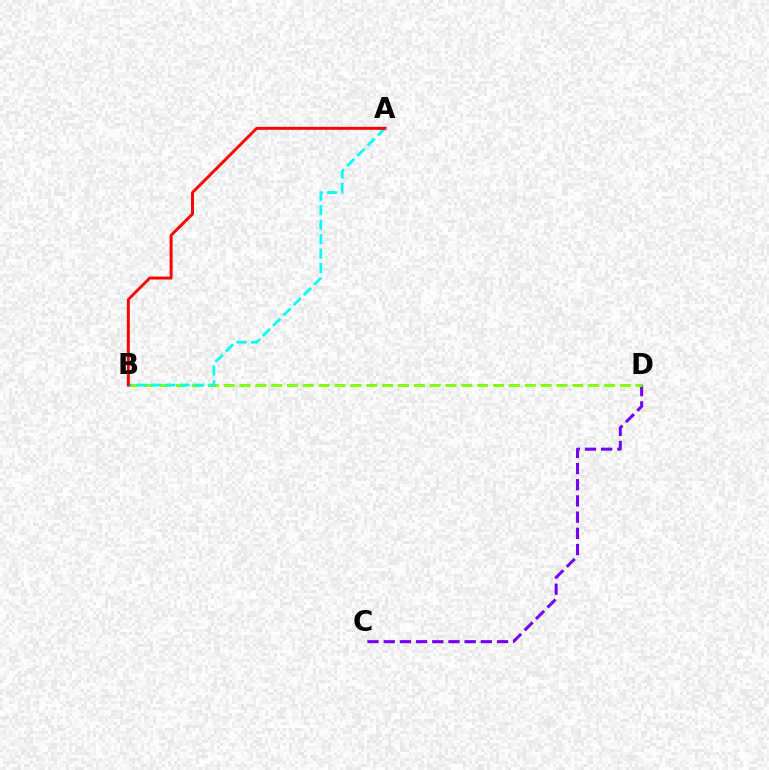{('C', 'D'): [{'color': '#7200ff', 'line_style': 'dashed', 'thickness': 2.2}], ('B', 'D'): [{'color': '#84ff00', 'line_style': 'dashed', 'thickness': 2.15}], ('A', 'B'): [{'color': '#00fff6', 'line_style': 'dashed', 'thickness': 1.97}, {'color': '#ff0000', 'line_style': 'solid', 'thickness': 2.12}]}